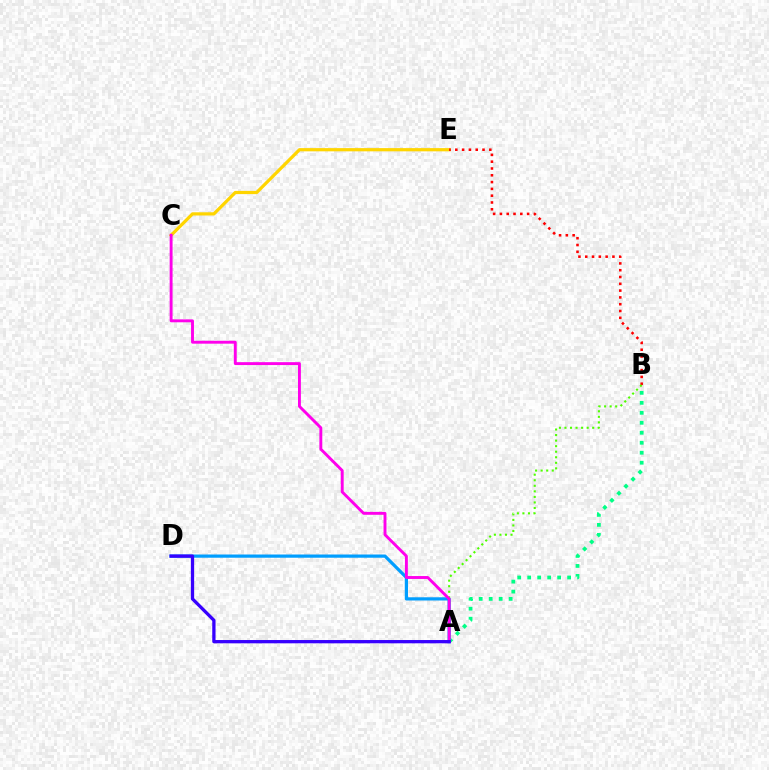{('A', 'B'): [{'color': '#00ff86', 'line_style': 'dotted', 'thickness': 2.71}, {'color': '#4fff00', 'line_style': 'dotted', 'thickness': 1.51}], ('C', 'E'): [{'color': '#ffd500', 'line_style': 'solid', 'thickness': 2.32}], ('A', 'D'): [{'color': '#009eff', 'line_style': 'solid', 'thickness': 2.32}, {'color': '#3700ff', 'line_style': 'solid', 'thickness': 2.36}], ('B', 'E'): [{'color': '#ff0000', 'line_style': 'dotted', 'thickness': 1.85}], ('A', 'C'): [{'color': '#ff00ed', 'line_style': 'solid', 'thickness': 2.09}]}